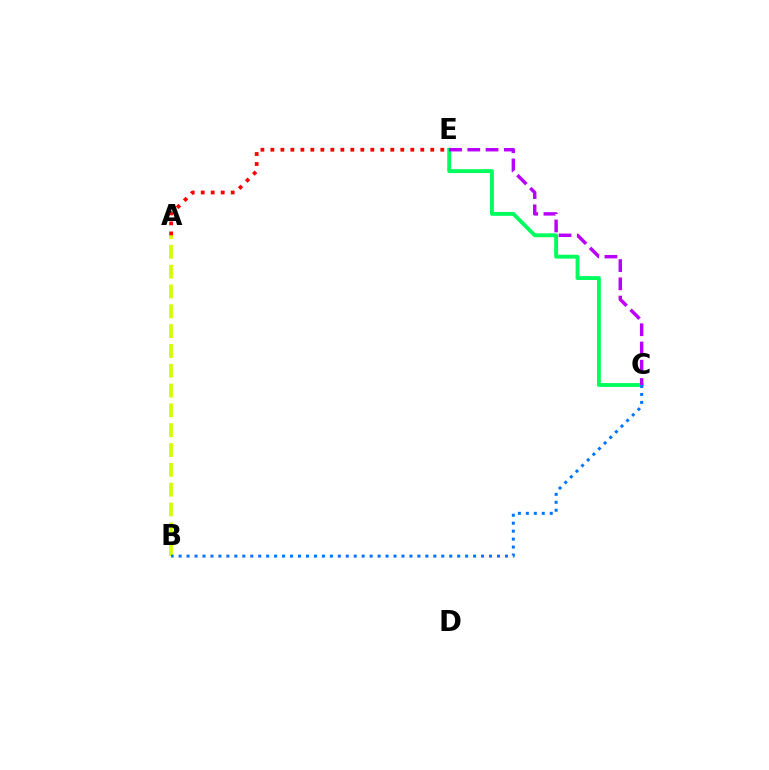{('C', 'E'): [{'color': '#00ff5c', 'line_style': 'solid', 'thickness': 2.78}, {'color': '#b900ff', 'line_style': 'dashed', 'thickness': 2.48}], ('A', 'B'): [{'color': '#d1ff00', 'line_style': 'dashed', 'thickness': 2.69}], ('B', 'C'): [{'color': '#0074ff', 'line_style': 'dotted', 'thickness': 2.16}], ('A', 'E'): [{'color': '#ff0000', 'line_style': 'dotted', 'thickness': 2.72}]}